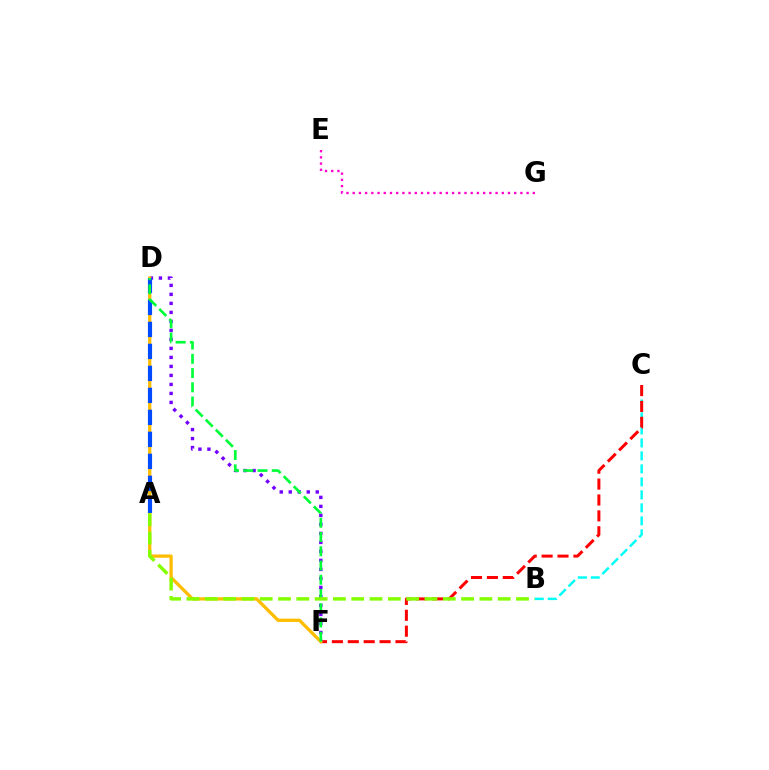{('B', 'C'): [{'color': '#00fff6', 'line_style': 'dashed', 'thickness': 1.76}], ('C', 'F'): [{'color': '#ff0000', 'line_style': 'dashed', 'thickness': 2.16}], ('D', 'F'): [{'color': '#7200ff', 'line_style': 'dotted', 'thickness': 2.45}, {'color': '#ffbd00', 'line_style': 'solid', 'thickness': 2.34}, {'color': '#00ff39', 'line_style': 'dashed', 'thickness': 1.93}], ('A', 'D'): [{'color': '#004bff', 'line_style': 'dashed', 'thickness': 2.99}], ('E', 'G'): [{'color': '#ff00cf', 'line_style': 'dotted', 'thickness': 1.69}], ('A', 'B'): [{'color': '#84ff00', 'line_style': 'dashed', 'thickness': 2.49}]}